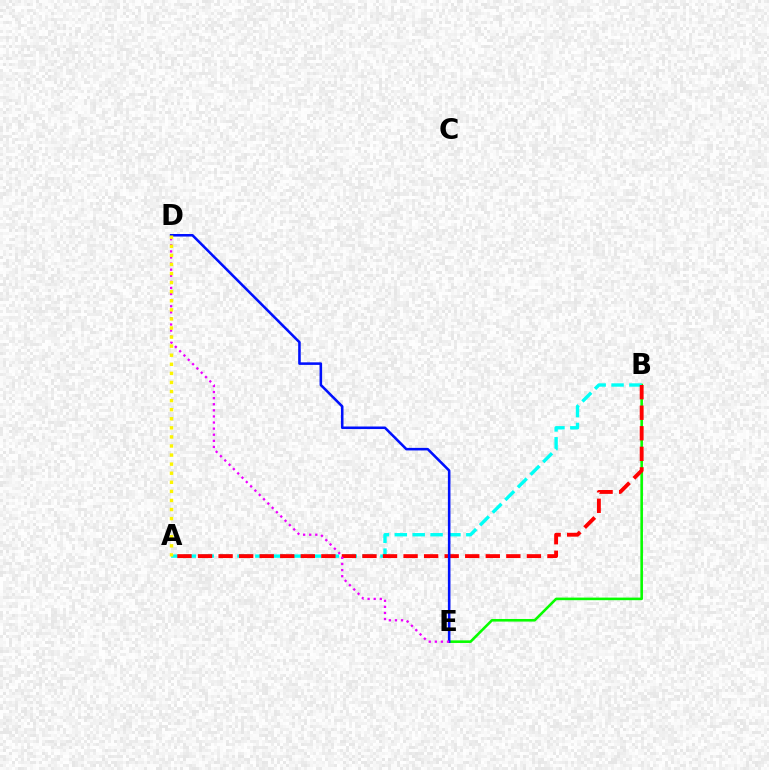{('B', 'E'): [{'color': '#08ff00', 'line_style': 'solid', 'thickness': 1.87}], ('A', 'B'): [{'color': '#00fff6', 'line_style': 'dashed', 'thickness': 2.43}, {'color': '#ff0000', 'line_style': 'dashed', 'thickness': 2.79}], ('D', 'E'): [{'color': '#0010ff', 'line_style': 'solid', 'thickness': 1.84}, {'color': '#ee00ff', 'line_style': 'dotted', 'thickness': 1.66}], ('A', 'D'): [{'color': '#fcf500', 'line_style': 'dotted', 'thickness': 2.47}]}